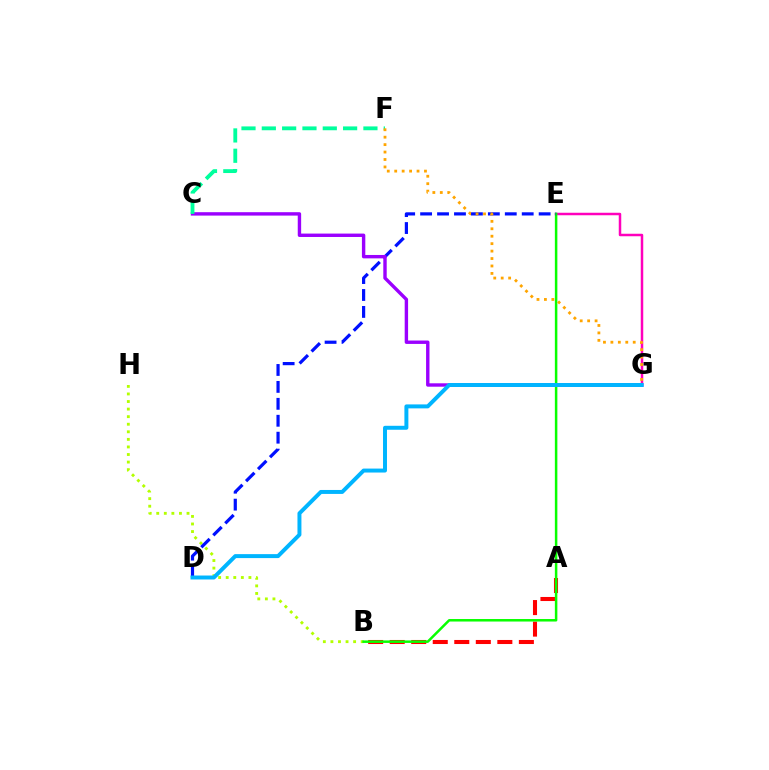{('B', 'H'): [{'color': '#b3ff00', 'line_style': 'dotted', 'thickness': 2.06}], ('A', 'B'): [{'color': '#ff0000', 'line_style': 'dashed', 'thickness': 2.92}], ('E', 'G'): [{'color': '#ff00bd', 'line_style': 'solid', 'thickness': 1.8}], ('B', 'E'): [{'color': '#08ff00', 'line_style': 'solid', 'thickness': 1.81}], ('D', 'E'): [{'color': '#0010ff', 'line_style': 'dashed', 'thickness': 2.3}], ('C', 'G'): [{'color': '#9b00ff', 'line_style': 'solid', 'thickness': 2.45}], ('D', 'G'): [{'color': '#00b5ff', 'line_style': 'solid', 'thickness': 2.85}], ('C', 'F'): [{'color': '#00ff9d', 'line_style': 'dashed', 'thickness': 2.76}], ('F', 'G'): [{'color': '#ffa500', 'line_style': 'dotted', 'thickness': 2.02}]}